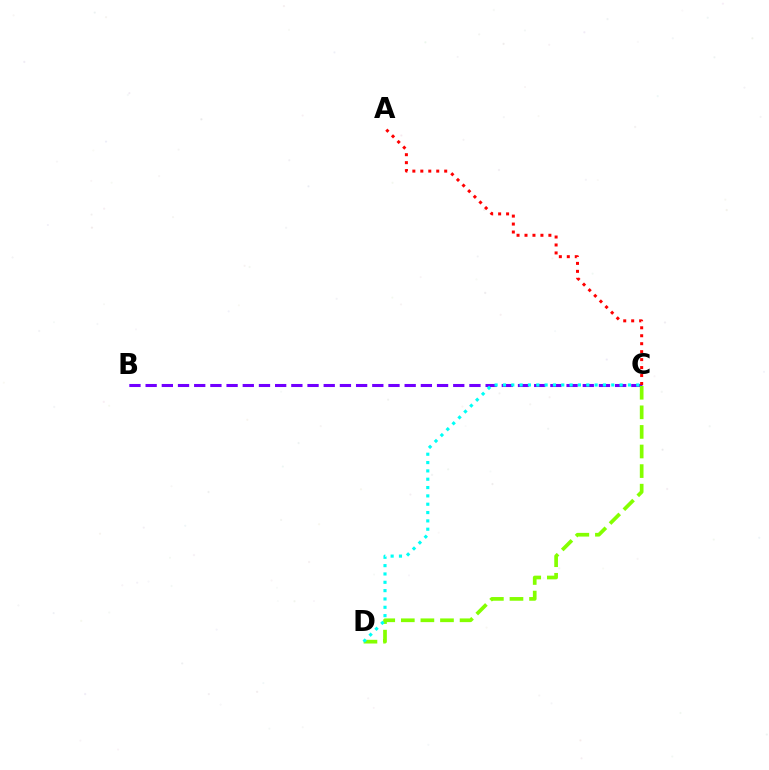{('B', 'C'): [{'color': '#7200ff', 'line_style': 'dashed', 'thickness': 2.2}], ('A', 'C'): [{'color': '#ff0000', 'line_style': 'dotted', 'thickness': 2.16}], ('C', 'D'): [{'color': '#84ff00', 'line_style': 'dashed', 'thickness': 2.66}, {'color': '#00fff6', 'line_style': 'dotted', 'thickness': 2.26}]}